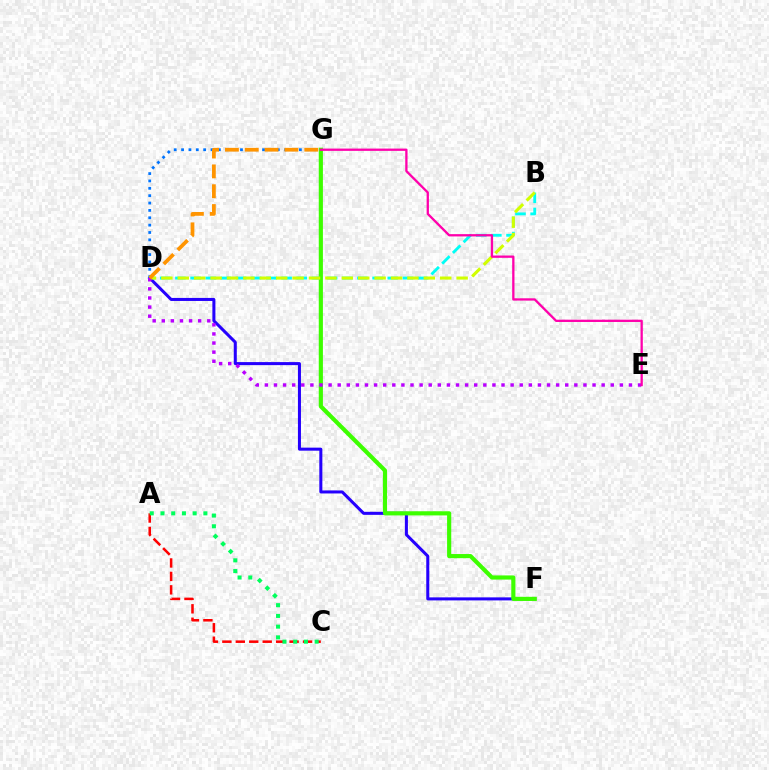{('B', 'D'): [{'color': '#00fff6', 'line_style': 'dashed', 'thickness': 2.06}, {'color': '#d1ff00', 'line_style': 'dashed', 'thickness': 2.23}], ('A', 'C'): [{'color': '#ff0000', 'line_style': 'dashed', 'thickness': 1.83}, {'color': '#00ff5c', 'line_style': 'dotted', 'thickness': 2.91}], ('D', 'F'): [{'color': '#2500ff', 'line_style': 'solid', 'thickness': 2.18}], ('F', 'G'): [{'color': '#3dff00', 'line_style': 'solid', 'thickness': 2.99}], ('D', 'G'): [{'color': '#0074ff', 'line_style': 'dotted', 'thickness': 2.0}, {'color': '#ff9400', 'line_style': 'dashed', 'thickness': 2.69}], ('D', 'E'): [{'color': '#b900ff', 'line_style': 'dotted', 'thickness': 2.47}], ('E', 'G'): [{'color': '#ff00ac', 'line_style': 'solid', 'thickness': 1.65}]}